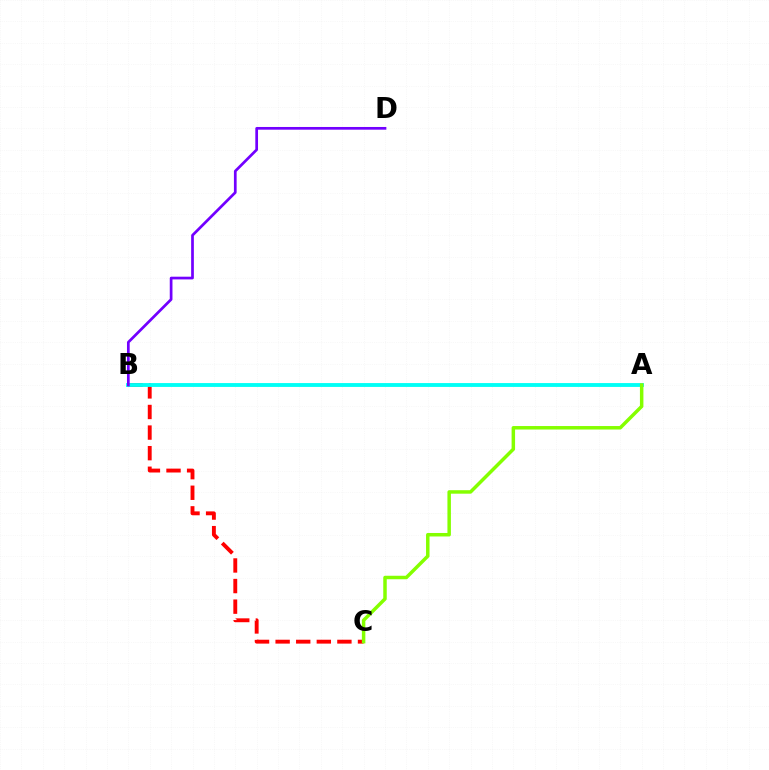{('B', 'C'): [{'color': '#ff0000', 'line_style': 'dashed', 'thickness': 2.8}], ('A', 'B'): [{'color': '#00fff6', 'line_style': 'solid', 'thickness': 2.77}], ('B', 'D'): [{'color': '#7200ff', 'line_style': 'solid', 'thickness': 1.95}], ('A', 'C'): [{'color': '#84ff00', 'line_style': 'solid', 'thickness': 2.51}]}